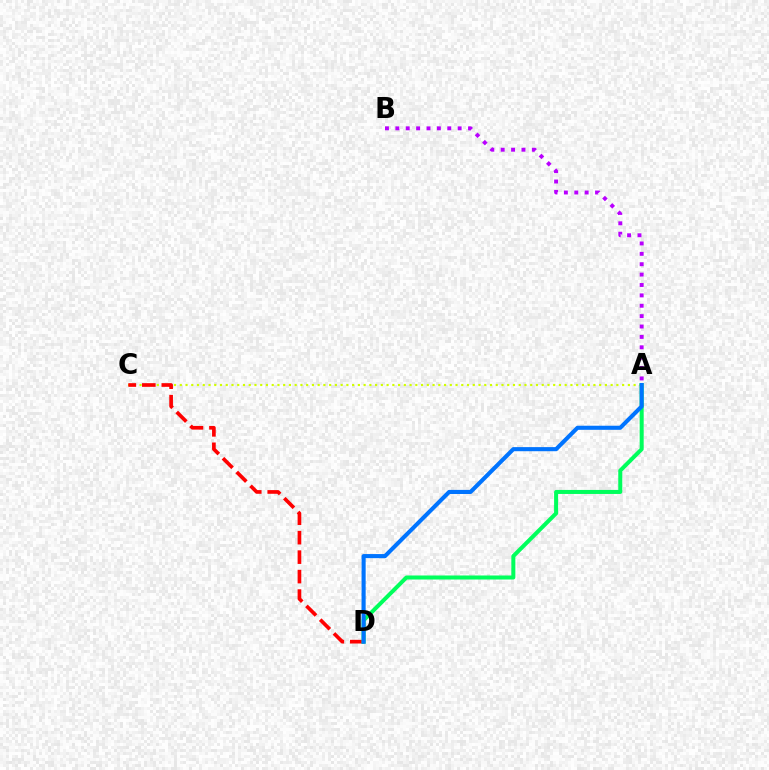{('A', 'C'): [{'color': '#d1ff00', 'line_style': 'dotted', 'thickness': 1.56}], ('C', 'D'): [{'color': '#ff0000', 'line_style': 'dashed', 'thickness': 2.65}], ('A', 'B'): [{'color': '#b900ff', 'line_style': 'dotted', 'thickness': 2.82}], ('A', 'D'): [{'color': '#00ff5c', 'line_style': 'solid', 'thickness': 2.9}, {'color': '#0074ff', 'line_style': 'solid', 'thickness': 2.95}]}